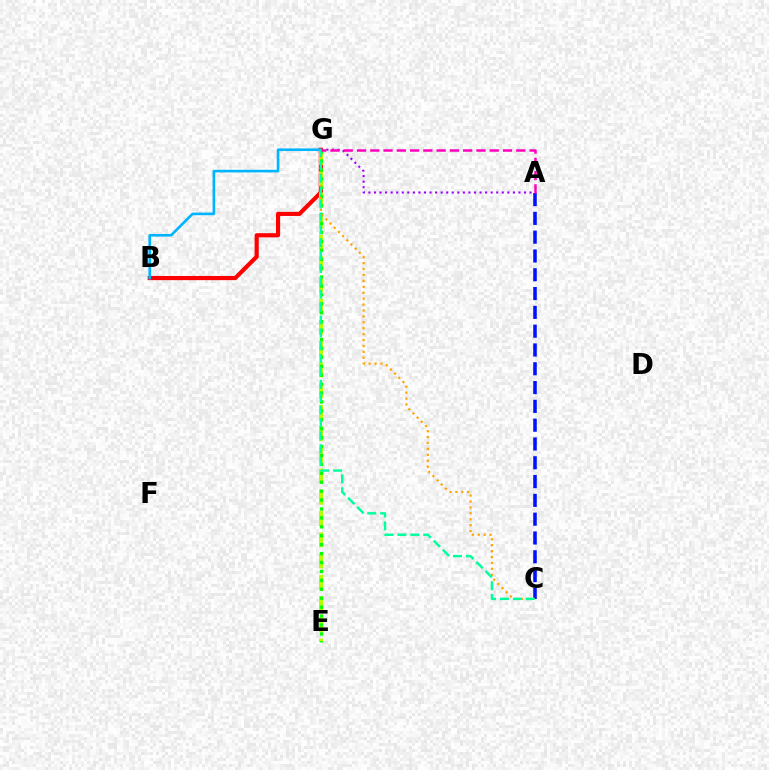{('A', 'G'): [{'color': '#9b00ff', 'line_style': 'dotted', 'thickness': 1.51}, {'color': '#ff00bd', 'line_style': 'dashed', 'thickness': 1.8}], ('B', 'G'): [{'color': '#ff0000', 'line_style': 'solid', 'thickness': 2.99}, {'color': '#00b5ff', 'line_style': 'solid', 'thickness': 1.9}], ('E', 'G'): [{'color': '#b3ff00', 'line_style': 'dashed', 'thickness': 2.89}, {'color': '#08ff00', 'line_style': 'dotted', 'thickness': 2.42}], ('A', 'C'): [{'color': '#0010ff', 'line_style': 'dashed', 'thickness': 2.55}], ('C', 'G'): [{'color': '#ffa500', 'line_style': 'dotted', 'thickness': 1.61}, {'color': '#00ff9d', 'line_style': 'dashed', 'thickness': 1.75}]}